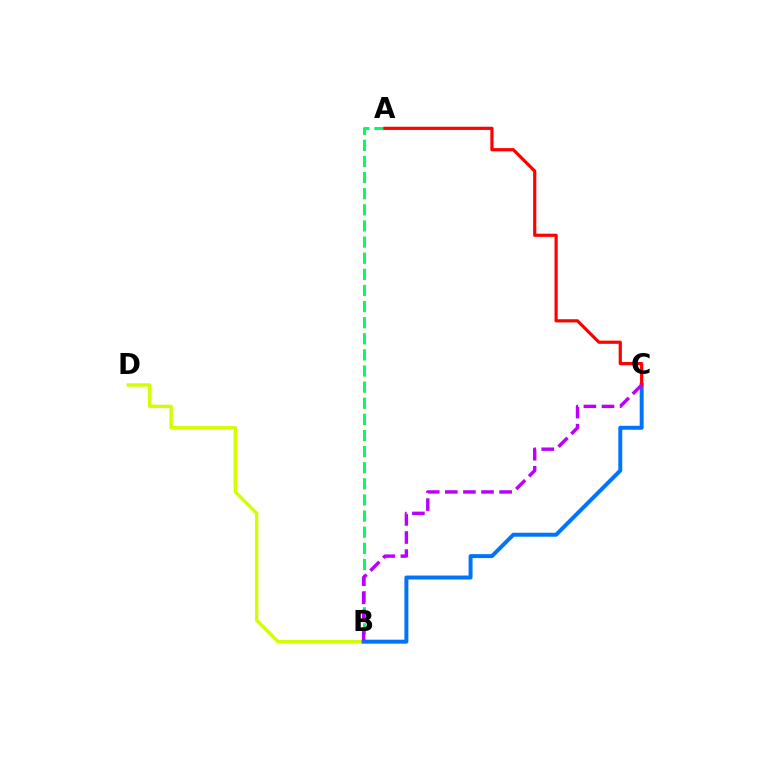{('B', 'D'): [{'color': '#d1ff00', 'line_style': 'solid', 'thickness': 2.47}], ('A', 'B'): [{'color': '#00ff5c', 'line_style': 'dashed', 'thickness': 2.19}], ('B', 'C'): [{'color': '#0074ff', 'line_style': 'solid', 'thickness': 2.85}, {'color': '#b900ff', 'line_style': 'dashed', 'thickness': 2.46}], ('A', 'C'): [{'color': '#ff0000', 'line_style': 'solid', 'thickness': 2.3}]}